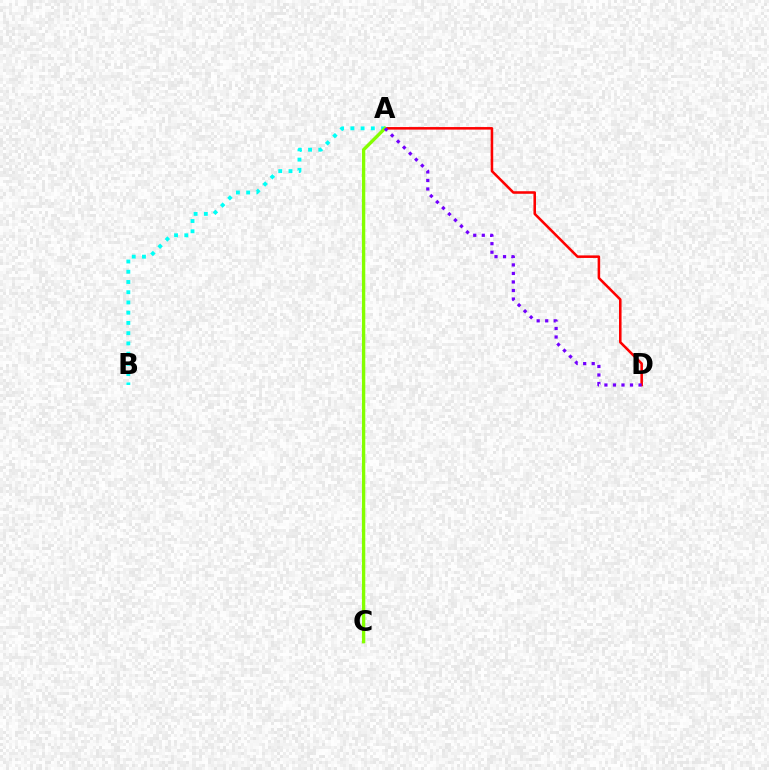{('A', 'D'): [{'color': '#ff0000', 'line_style': 'solid', 'thickness': 1.84}, {'color': '#7200ff', 'line_style': 'dotted', 'thickness': 2.32}], ('A', 'B'): [{'color': '#00fff6', 'line_style': 'dotted', 'thickness': 2.78}], ('A', 'C'): [{'color': '#84ff00', 'line_style': 'solid', 'thickness': 2.4}]}